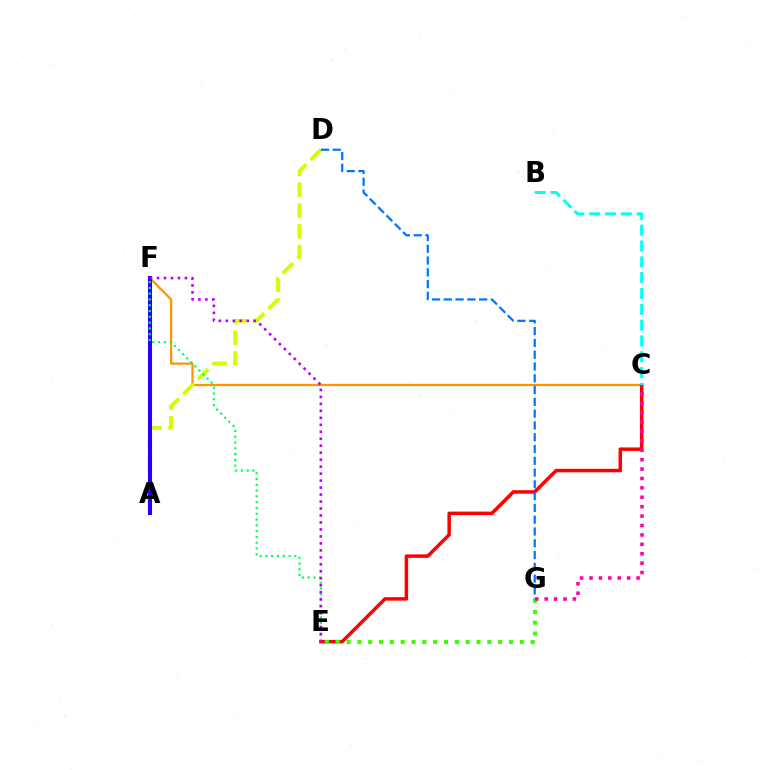{('C', 'F'): [{'color': '#ff9400', 'line_style': 'solid', 'thickness': 1.6}], ('C', 'E'): [{'color': '#ff0000', 'line_style': 'solid', 'thickness': 2.51}], ('A', 'D'): [{'color': '#d1ff00', 'line_style': 'dashed', 'thickness': 2.82}], ('E', 'G'): [{'color': '#3dff00', 'line_style': 'dotted', 'thickness': 2.94}], ('A', 'F'): [{'color': '#2500ff', 'line_style': 'solid', 'thickness': 2.91}], ('C', 'G'): [{'color': '#ff00ac', 'line_style': 'dotted', 'thickness': 2.56}], ('E', 'F'): [{'color': '#00ff5c', 'line_style': 'dotted', 'thickness': 1.57}, {'color': '#b900ff', 'line_style': 'dotted', 'thickness': 1.89}], ('B', 'C'): [{'color': '#00fff6', 'line_style': 'dashed', 'thickness': 2.15}], ('D', 'G'): [{'color': '#0074ff', 'line_style': 'dashed', 'thickness': 1.6}]}